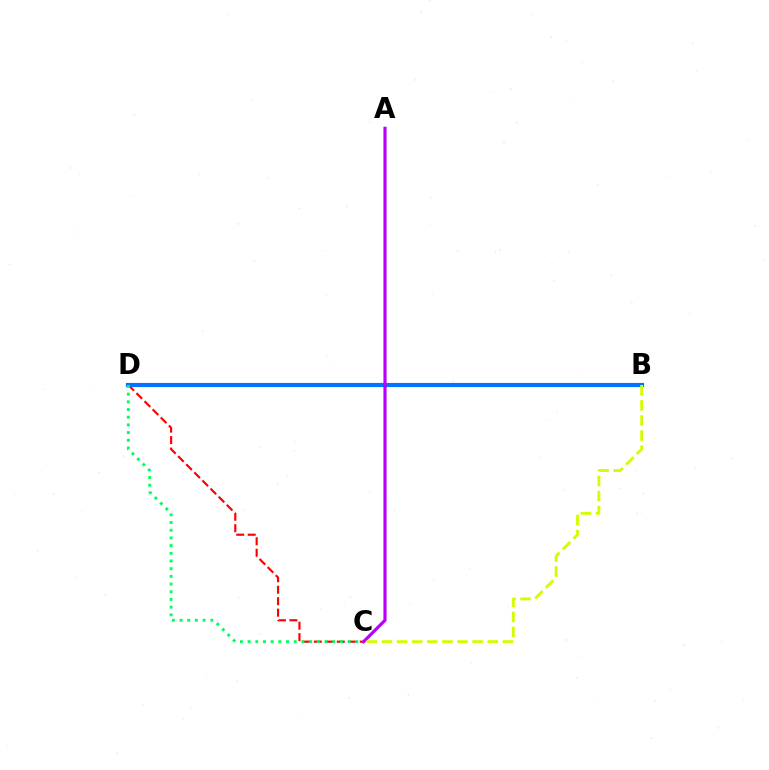{('C', 'D'): [{'color': '#ff0000', 'line_style': 'dashed', 'thickness': 1.56}, {'color': '#00ff5c', 'line_style': 'dotted', 'thickness': 2.09}], ('B', 'D'): [{'color': '#0074ff', 'line_style': 'solid', 'thickness': 2.97}], ('A', 'C'): [{'color': '#b900ff', 'line_style': 'solid', 'thickness': 2.28}], ('B', 'C'): [{'color': '#d1ff00', 'line_style': 'dashed', 'thickness': 2.05}]}